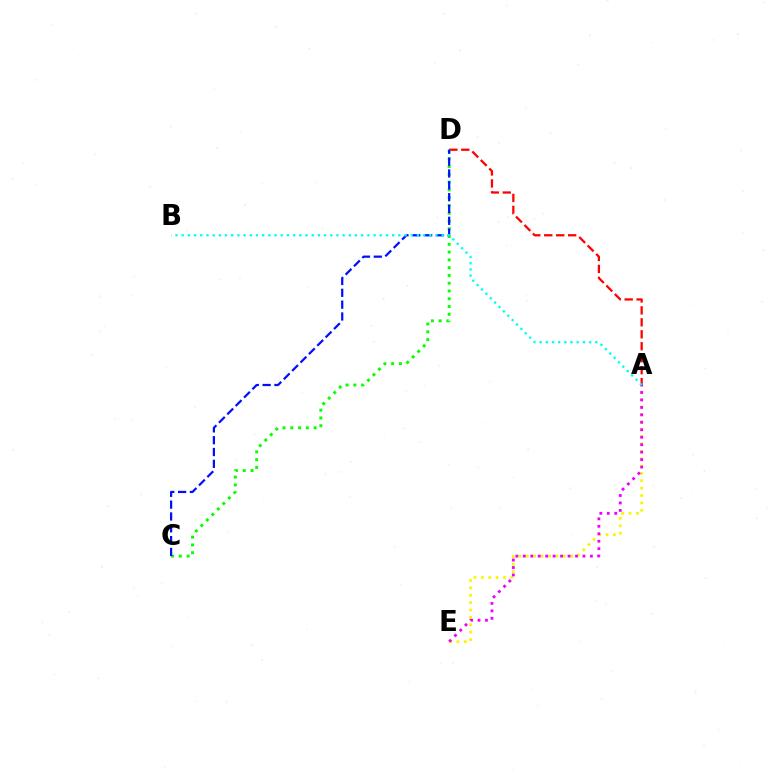{('A', 'D'): [{'color': '#ff0000', 'line_style': 'dashed', 'thickness': 1.62}], ('C', 'D'): [{'color': '#08ff00', 'line_style': 'dotted', 'thickness': 2.11}, {'color': '#0010ff', 'line_style': 'dashed', 'thickness': 1.61}], ('A', 'E'): [{'color': '#fcf500', 'line_style': 'dotted', 'thickness': 2.01}, {'color': '#ee00ff', 'line_style': 'dotted', 'thickness': 2.03}], ('A', 'B'): [{'color': '#00fff6', 'line_style': 'dotted', 'thickness': 1.68}]}